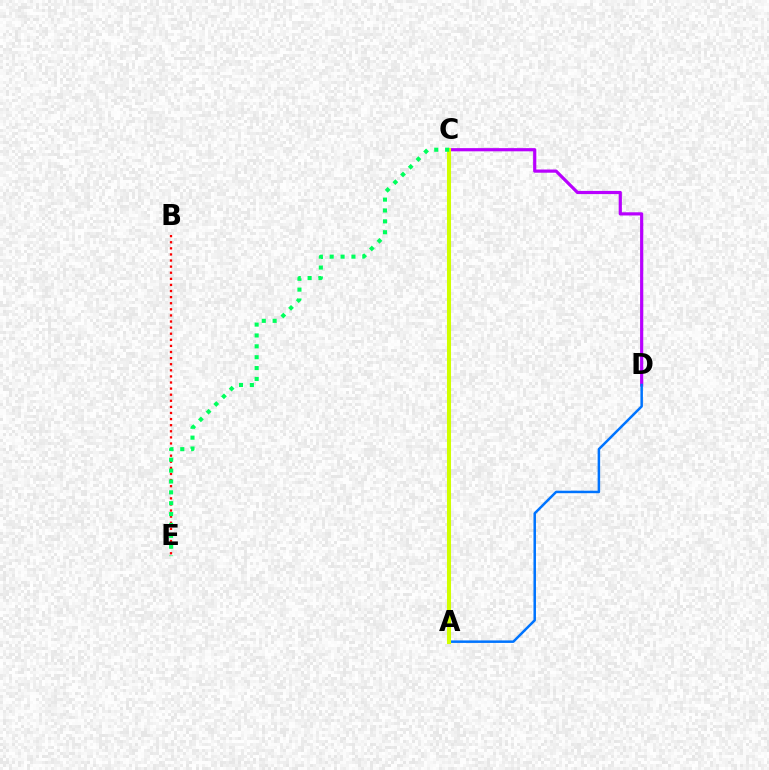{('C', 'D'): [{'color': '#b900ff', 'line_style': 'solid', 'thickness': 2.3}], ('A', 'D'): [{'color': '#0074ff', 'line_style': 'solid', 'thickness': 1.8}], ('B', 'E'): [{'color': '#ff0000', 'line_style': 'dotted', 'thickness': 1.66}], ('A', 'C'): [{'color': '#d1ff00', 'line_style': 'solid', 'thickness': 2.92}], ('C', 'E'): [{'color': '#00ff5c', 'line_style': 'dotted', 'thickness': 2.95}]}